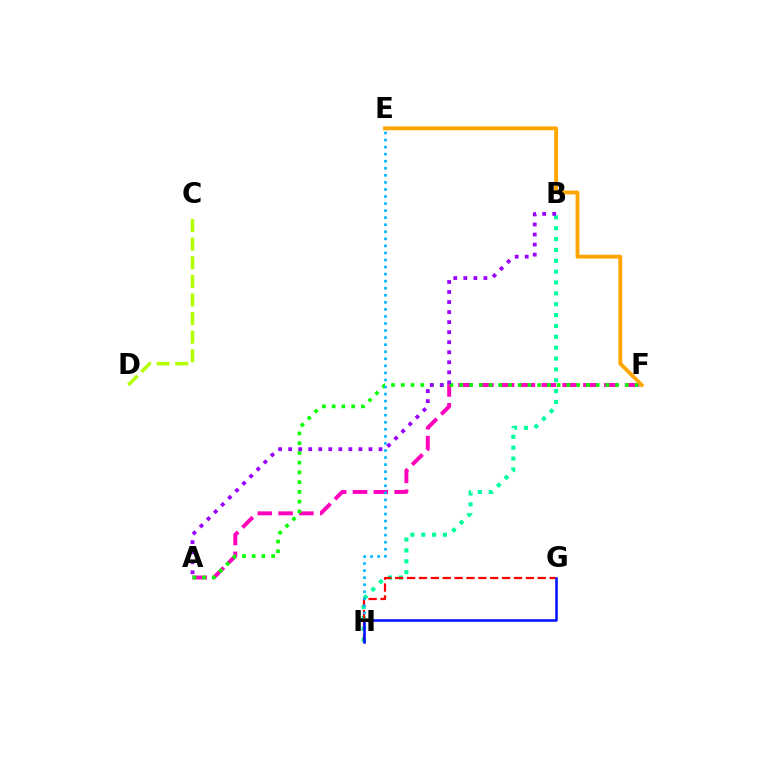{('B', 'H'): [{'color': '#00ff9d', 'line_style': 'dotted', 'thickness': 2.95}], ('A', 'F'): [{'color': '#ff00bd', 'line_style': 'dashed', 'thickness': 2.83}, {'color': '#08ff00', 'line_style': 'dotted', 'thickness': 2.65}], ('C', 'D'): [{'color': '#b3ff00', 'line_style': 'dashed', 'thickness': 2.53}], ('A', 'B'): [{'color': '#9b00ff', 'line_style': 'dotted', 'thickness': 2.73}], ('E', 'F'): [{'color': '#ffa500', 'line_style': 'solid', 'thickness': 2.76}], ('G', 'H'): [{'color': '#ff0000', 'line_style': 'dashed', 'thickness': 1.61}, {'color': '#0010ff', 'line_style': 'solid', 'thickness': 1.82}], ('E', 'H'): [{'color': '#00b5ff', 'line_style': 'dotted', 'thickness': 1.92}]}